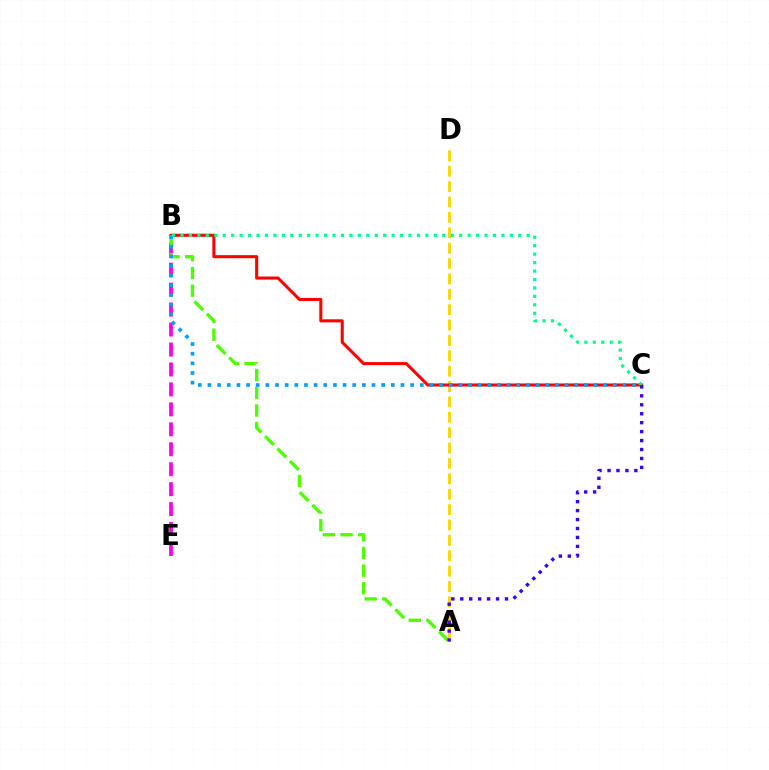{('A', 'D'): [{'color': '#ffd500', 'line_style': 'dashed', 'thickness': 2.09}], ('B', 'E'): [{'color': '#ff00ed', 'line_style': 'dashed', 'thickness': 2.71}], ('B', 'C'): [{'color': '#ff0000', 'line_style': 'solid', 'thickness': 2.21}, {'color': '#009eff', 'line_style': 'dotted', 'thickness': 2.62}, {'color': '#00ff86', 'line_style': 'dotted', 'thickness': 2.29}], ('A', 'B'): [{'color': '#4fff00', 'line_style': 'dashed', 'thickness': 2.4}], ('A', 'C'): [{'color': '#3700ff', 'line_style': 'dotted', 'thickness': 2.43}]}